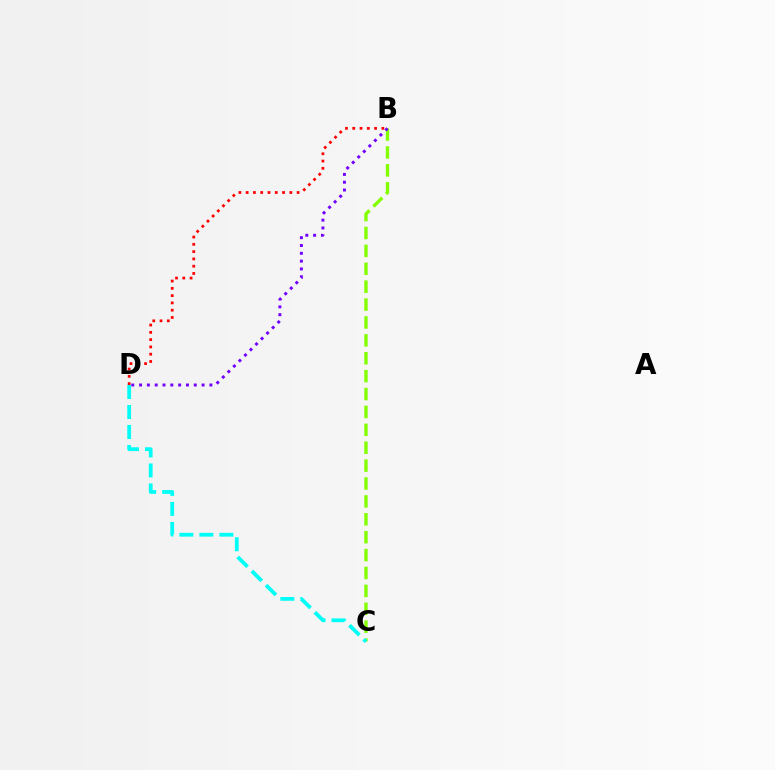{('B', 'C'): [{'color': '#84ff00', 'line_style': 'dashed', 'thickness': 2.43}], ('B', 'D'): [{'color': '#ff0000', 'line_style': 'dotted', 'thickness': 1.98}, {'color': '#7200ff', 'line_style': 'dotted', 'thickness': 2.12}], ('C', 'D'): [{'color': '#00fff6', 'line_style': 'dashed', 'thickness': 2.72}]}